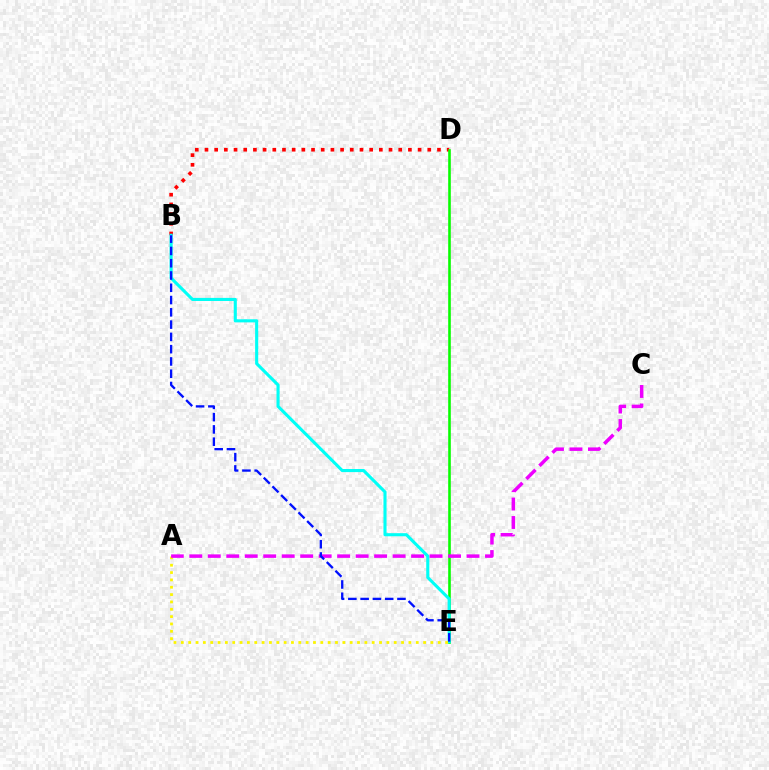{('B', 'D'): [{'color': '#ff0000', 'line_style': 'dotted', 'thickness': 2.63}], ('D', 'E'): [{'color': '#08ff00', 'line_style': 'solid', 'thickness': 1.88}], ('B', 'E'): [{'color': '#00fff6', 'line_style': 'solid', 'thickness': 2.23}, {'color': '#0010ff', 'line_style': 'dashed', 'thickness': 1.67}], ('A', 'E'): [{'color': '#fcf500', 'line_style': 'dotted', 'thickness': 1.99}], ('A', 'C'): [{'color': '#ee00ff', 'line_style': 'dashed', 'thickness': 2.51}]}